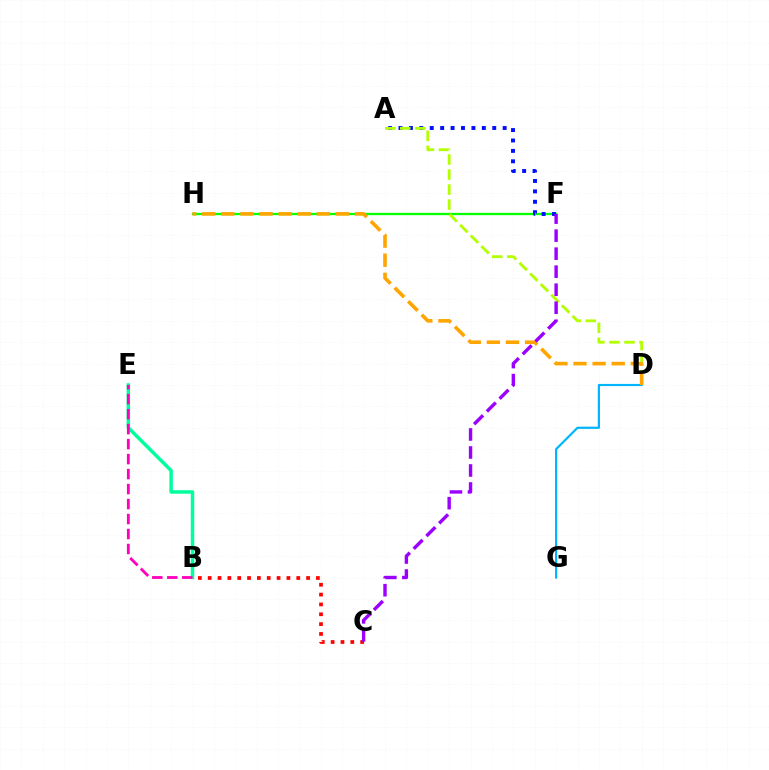{('B', 'E'): [{'color': '#00ff9d', 'line_style': 'solid', 'thickness': 2.51}, {'color': '#ff00bd', 'line_style': 'dashed', 'thickness': 2.04}], ('D', 'G'): [{'color': '#00b5ff', 'line_style': 'solid', 'thickness': 1.57}], ('B', 'C'): [{'color': '#ff0000', 'line_style': 'dotted', 'thickness': 2.67}], ('F', 'H'): [{'color': '#08ff00', 'line_style': 'solid', 'thickness': 1.66}], ('A', 'F'): [{'color': '#0010ff', 'line_style': 'dotted', 'thickness': 2.83}], ('A', 'D'): [{'color': '#b3ff00', 'line_style': 'dashed', 'thickness': 2.04}], ('D', 'H'): [{'color': '#ffa500', 'line_style': 'dashed', 'thickness': 2.59}], ('C', 'F'): [{'color': '#9b00ff', 'line_style': 'dashed', 'thickness': 2.45}]}